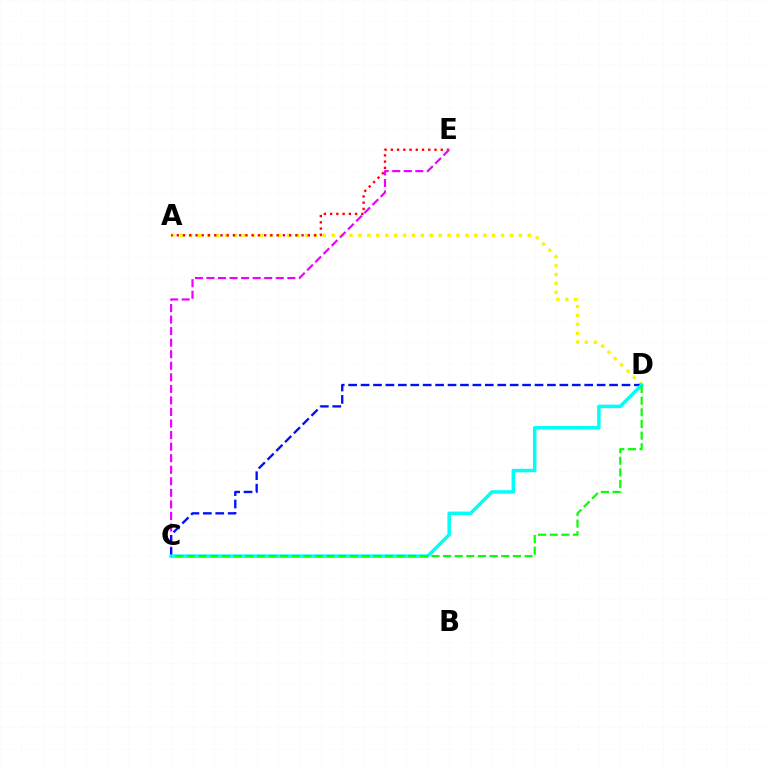{('A', 'D'): [{'color': '#fcf500', 'line_style': 'dotted', 'thickness': 2.42}], ('A', 'E'): [{'color': '#ff0000', 'line_style': 'dotted', 'thickness': 1.7}], ('C', 'E'): [{'color': '#ee00ff', 'line_style': 'dashed', 'thickness': 1.57}], ('C', 'D'): [{'color': '#0010ff', 'line_style': 'dashed', 'thickness': 1.69}, {'color': '#00fff6', 'line_style': 'solid', 'thickness': 2.53}, {'color': '#08ff00', 'line_style': 'dashed', 'thickness': 1.58}]}